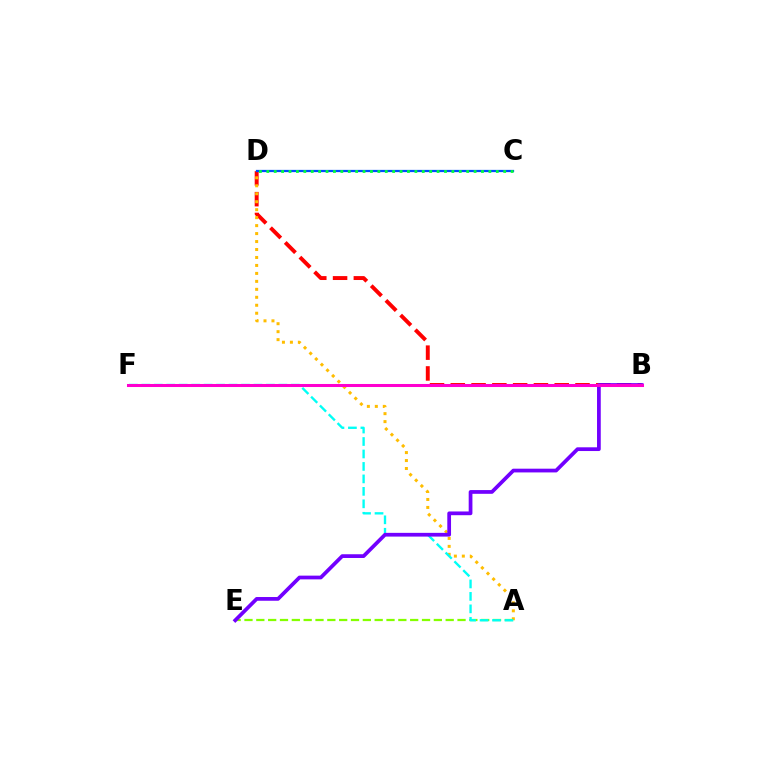{('B', 'D'): [{'color': '#ff0000', 'line_style': 'dashed', 'thickness': 2.82}], ('A', 'D'): [{'color': '#ffbd00', 'line_style': 'dotted', 'thickness': 2.16}], ('C', 'D'): [{'color': '#004bff', 'line_style': 'solid', 'thickness': 1.62}, {'color': '#00ff39', 'line_style': 'dotted', 'thickness': 2.01}], ('A', 'E'): [{'color': '#84ff00', 'line_style': 'dashed', 'thickness': 1.61}], ('A', 'F'): [{'color': '#00fff6', 'line_style': 'dashed', 'thickness': 1.69}], ('B', 'E'): [{'color': '#7200ff', 'line_style': 'solid', 'thickness': 2.69}], ('B', 'F'): [{'color': '#ff00cf', 'line_style': 'solid', 'thickness': 2.19}]}